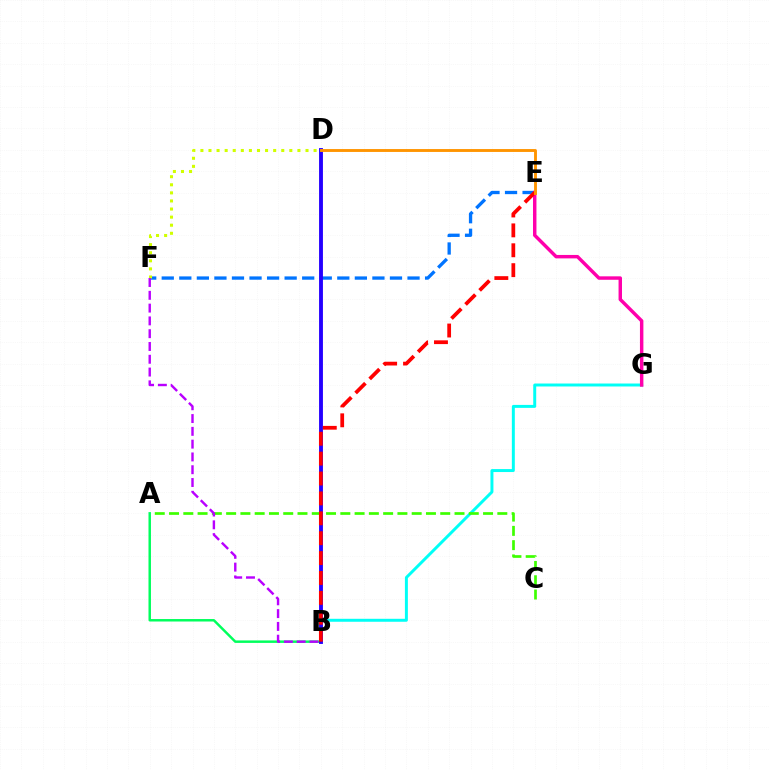{('B', 'G'): [{'color': '#00fff6', 'line_style': 'solid', 'thickness': 2.13}], ('E', 'F'): [{'color': '#0074ff', 'line_style': 'dashed', 'thickness': 2.38}], ('E', 'G'): [{'color': '#ff00ac', 'line_style': 'solid', 'thickness': 2.48}], ('A', 'B'): [{'color': '#00ff5c', 'line_style': 'solid', 'thickness': 1.78}], ('B', 'D'): [{'color': '#2500ff', 'line_style': 'solid', 'thickness': 2.78}], ('A', 'C'): [{'color': '#3dff00', 'line_style': 'dashed', 'thickness': 1.94}], ('B', 'E'): [{'color': '#ff0000', 'line_style': 'dashed', 'thickness': 2.7}], ('D', 'F'): [{'color': '#d1ff00', 'line_style': 'dotted', 'thickness': 2.2}], ('B', 'F'): [{'color': '#b900ff', 'line_style': 'dashed', 'thickness': 1.74}], ('D', 'E'): [{'color': '#ff9400', 'line_style': 'solid', 'thickness': 2.08}]}